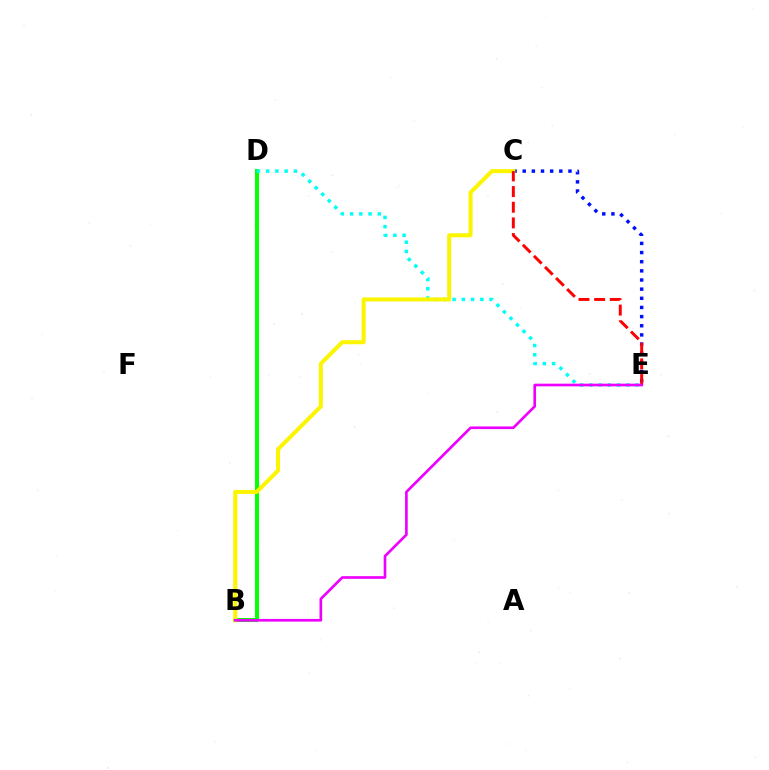{('C', 'E'): [{'color': '#0010ff', 'line_style': 'dotted', 'thickness': 2.49}, {'color': '#ff0000', 'line_style': 'dashed', 'thickness': 2.13}], ('B', 'D'): [{'color': '#08ff00', 'line_style': 'solid', 'thickness': 2.9}], ('D', 'E'): [{'color': '#00fff6', 'line_style': 'dotted', 'thickness': 2.51}], ('B', 'C'): [{'color': '#fcf500', 'line_style': 'solid', 'thickness': 2.9}], ('B', 'E'): [{'color': '#ee00ff', 'line_style': 'solid', 'thickness': 1.92}]}